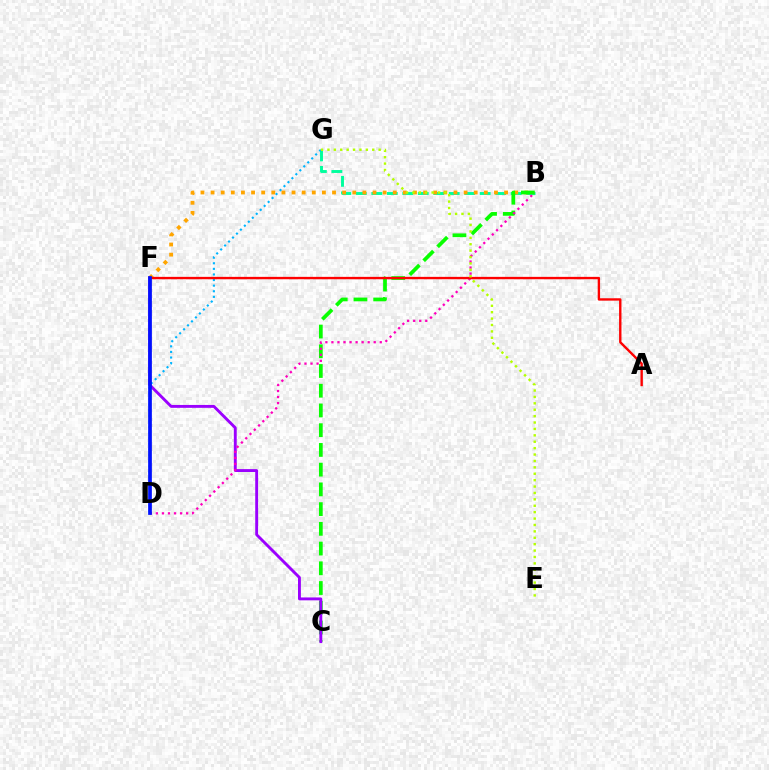{('B', 'G'): [{'color': '#00ff9d', 'line_style': 'dashed', 'thickness': 2.1}], ('B', 'F'): [{'color': '#ffa500', 'line_style': 'dotted', 'thickness': 2.75}], ('B', 'C'): [{'color': '#08ff00', 'line_style': 'dashed', 'thickness': 2.68}], ('C', 'F'): [{'color': '#9b00ff', 'line_style': 'solid', 'thickness': 2.08}], ('B', 'D'): [{'color': '#ff00bd', 'line_style': 'dotted', 'thickness': 1.64}], ('D', 'G'): [{'color': '#00b5ff', 'line_style': 'dotted', 'thickness': 1.52}], ('A', 'F'): [{'color': '#ff0000', 'line_style': 'solid', 'thickness': 1.71}], ('E', 'G'): [{'color': '#b3ff00', 'line_style': 'dotted', 'thickness': 1.74}], ('D', 'F'): [{'color': '#0010ff', 'line_style': 'solid', 'thickness': 2.68}]}